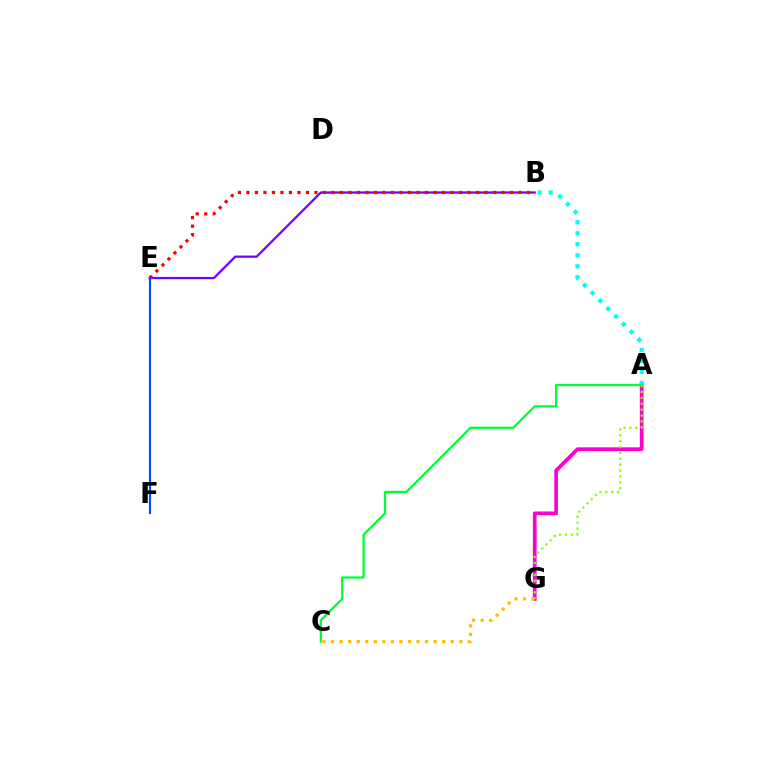{('B', 'E'): [{'color': '#7200ff', 'line_style': 'solid', 'thickness': 1.61}, {'color': '#ff0000', 'line_style': 'dotted', 'thickness': 2.31}], ('A', 'G'): [{'color': '#ff00cf', 'line_style': 'solid', 'thickness': 2.67}, {'color': '#84ff00', 'line_style': 'dotted', 'thickness': 1.6}], ('A', 'B'): [{'color': '#00fff6', 'line_style': 'dotted', 'thickness': 2.99}], ('C', 'G'): [{'color': '#ffbd00', 'line_style': 'dotted', 'thickness': 2.32}], ('E', 'F'): [{'color': '#004bff', 'line_style': 'solid', 'thickness': 1.53}], ('A', 'C'): [{'color': '#00ff39', 'line_style': 'solid', 'thickness': 1.64}]}